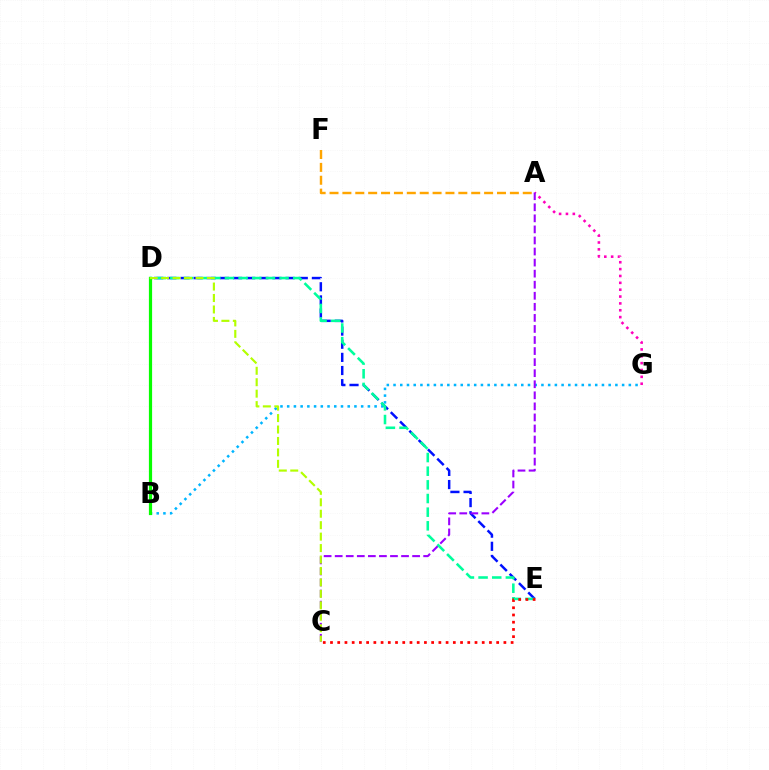{('D', 'E'): [{'color': '#0010ff', 'line_style': 'dashed', 'thickness': 1.79}, {'color': '#00ff9d', 'line_style': 'dashed', 'thickness': 1.85}], ('B', 'G'): [{'color': '#00b5ff', 'line_style': 'dotted', 'thickness': 1.83}], ('A', 'G'): [{'color': '#ff00bd', 'line_style': 'dotted', 'thickness': 1.86}], ('A', 'C'): [{'color': '#9b00ff', 'line_style': 'dashed', 'thickness': 1.5}], ('B', 'D'): [{'color': '#08ff00', 'line_style': 'solid', 'thickness': 2.31}], ('C', 'E'): [{'color': '#ff0000', 'line_style': 'dotted', 'thickness': 1.96}], ('C', 'D'): [{'color': '#b3ff00', 'line_style': 'dashed', 'thickness': 1.55}], ('A', 'F'): [{'color': '#ffa500', 'line_style': 'dashed', 'thickness': 1.75}]}